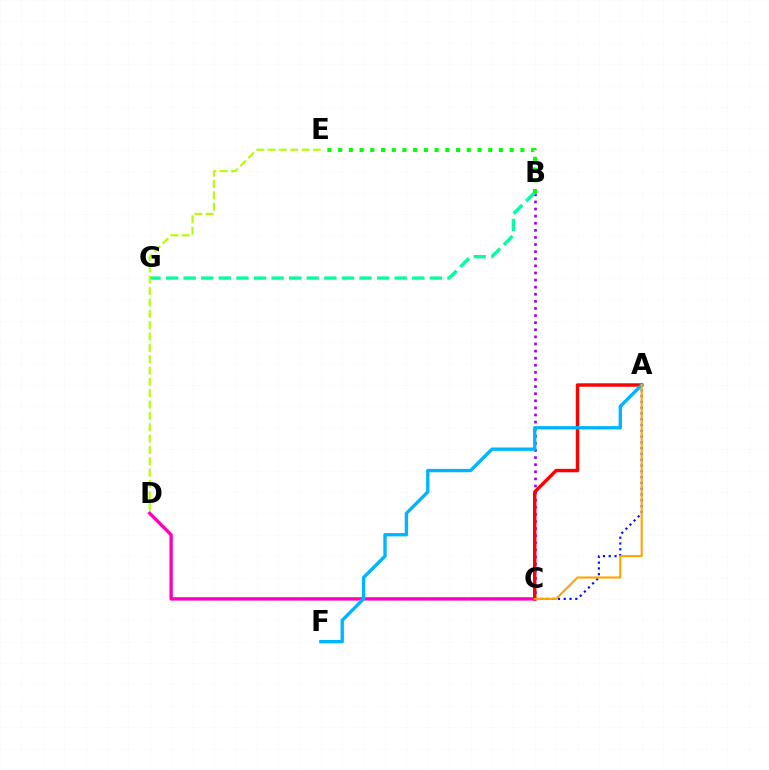{('A', 'C'): [{'color': '#0010ff', 'line_style': 'dotted', 'thickness': 1.57}, {'color': '#ff0000', 'line_style': 'solid', 'thickness': 2.48}, {'color': '#ffa500', 'line_style': 'solid', 'thickness': 1.54}], ('B', 'C'): [{'color': '#9b00ff', 'line_style': 'dotted', 'thickness': 1.93}], ('B', 'G'): [{'color': '#00ff9d', 'line_style': 'dashed', 'thickness': 2.39}], ('B', 'E'): [{'color': '#08ff00', 'line_style': 'dotted', 'thickness': 2.91}], ('C', 'D'): [{'color': '#ff00bd', 'line_style': 'solid', 'thickness': 2.42}], ('A', 'F'): [{'color': '#00b5ff', 'line_style': 'solid', 'thickness': 2.42}], ('D', 'E'): [{'color': '#b3ff00', 'line_style': 'dashed', 'thickness': 1.54}]}